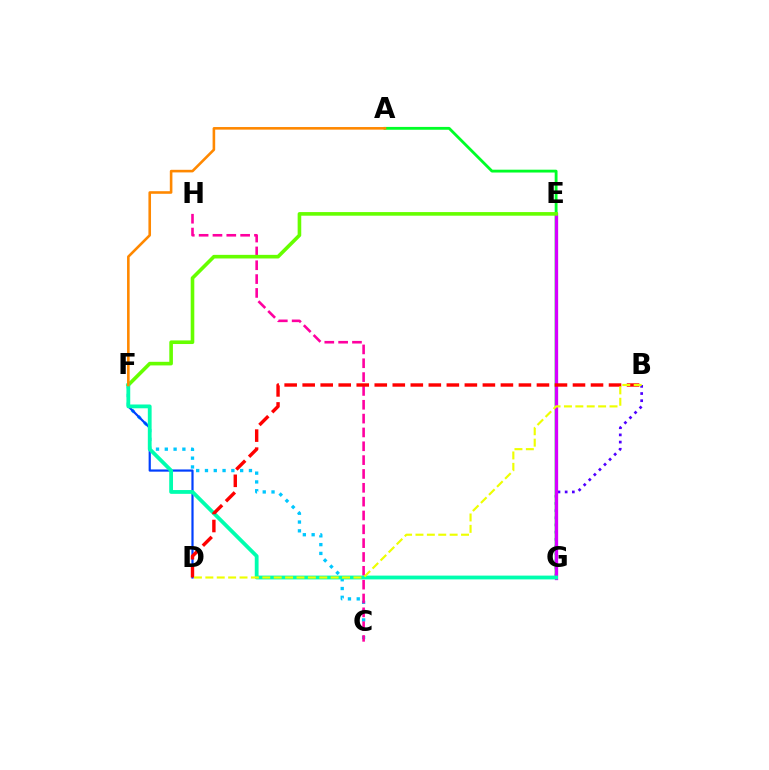{('C', 'F'): [{'color': '#00c7ff', 'line_style': 'dotted', 'thickness': 2.39}], ('B', 'G'): [{'color': '#4f00ff', 'line_style': 'dotted', 'thickness': 1.95}], ('A', 'G'): [{'color': '#00ff27', 'line_style': 'solid', 'thickness': 2.04}], ('C', 'H'): [{'color': '#ff00a0', 'line_style': 'dashed', 'thickness': 1.88}], ('E', 'G'): [{'color': '#d600ff', 'line_style': 'solid', 'thickness': 2.37}], ('D', 'F'): [{'color': '#003fff', 'line_style': 'solid', 'thickness': 1.59}], ('E', 'F'): [{'color': '#66ff00', 'line_style': 'solid', 'thickness': 2.6}], ('F', 'G'): [{'color': '#00ffaf', 'line_style': 'solid', 'thickness': 2.73}], ('B', 'D'): [{'color': '#ff0000', 'line_style': 'dashed', 'thickness': 2.45}, {'color': '#eeff00', 'line_style': 'dashed', 'thickness': 1.55}], ('A', 'F'): [{'color': '#ff8800', 'line_style': 'solid', 'thickness': 1.87}]}